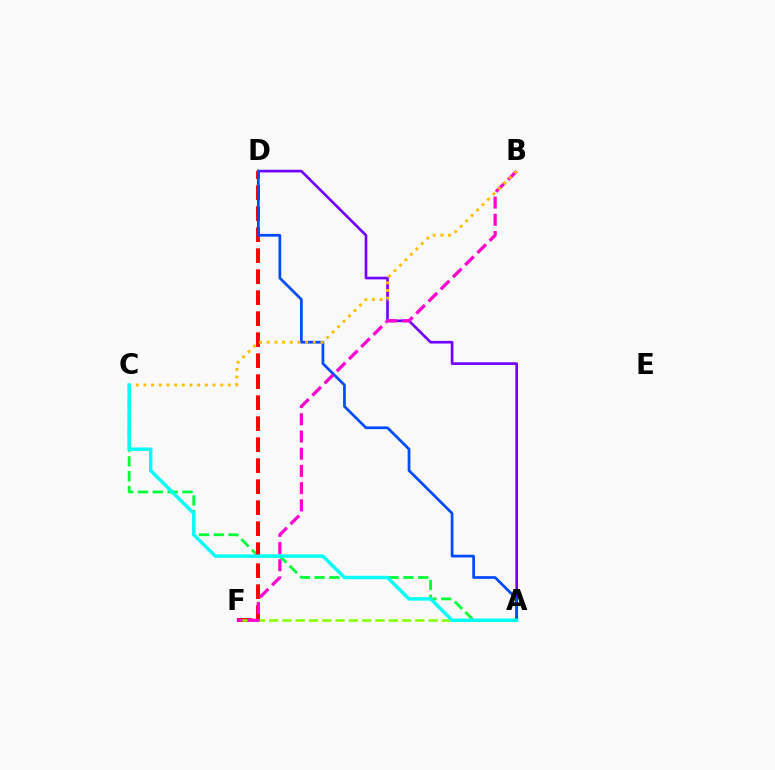{('A', 'C'): [{'color': '#00ff39', 'line_style': 'dashed', 'thickness': 2.01}, {'color': '#00fff6', 'line_style': 'solid', 'thickness': 2.46}], ('A', 'D'): [{'color': '#7200ff', 'line_style': 'solid', 'thickness': 1.92}, {'color': '#004bff', 'line_style': 'solid', 'thickness': 1.96}], ('D', 'F'): [{'color': '#ff0000', 'line_style': 'dashed', 'thickness': 2.85}], ('A', 'F'): [{'color': '#84ff00', 'line_style': 'dashed', 'thickness': 1.81}], ('B', 'F'): [{'color': '#ff00cf', 'line_style': 'dashed', 'thickness': 2.34}], ('B', 'C'): [{'color': '#ffbd00', 'line_style': 'dotted', 'thickness': 2.09}]}